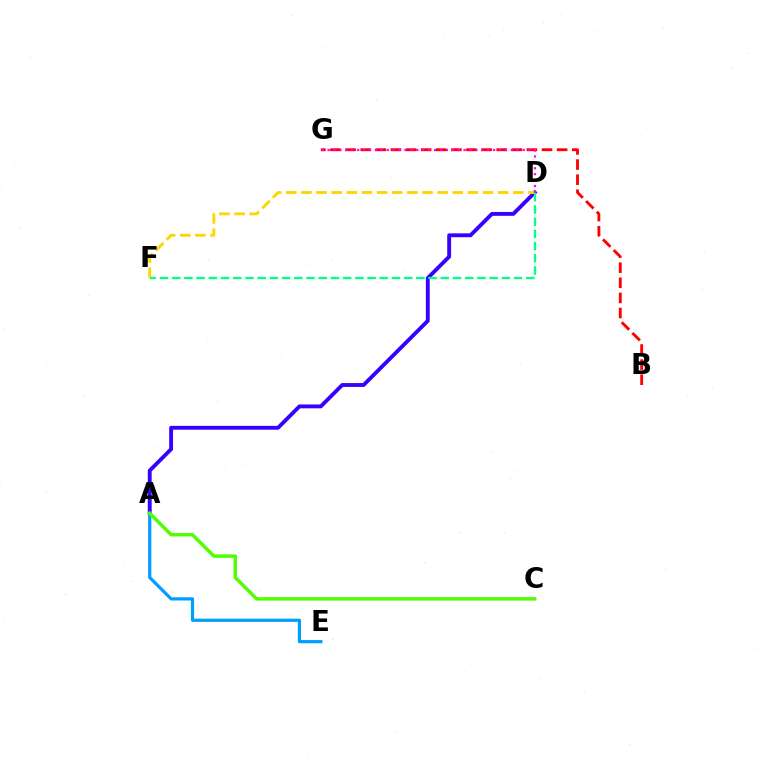{('A', 'D'): [{'color': '#3700ff', 'line_style': 'solid', 'thickness': 2.79}], ('B', 'G'): [{'color': '#ff0000', 'line_style': 'dashed', 'thickness': 2.05}], ('D', 'F'): [{'color': '#ffd500', 'line_style': 'dashed', 'thickness': 2.06}, {'color': '#00ff86', 'line_style': 'dashed', 'thickness': 1.66}], ('A', 'E'): [{'color': '#009eff', 'line_style': 'solid', 'thickness': 2.31}], ('A', 'C'): [{'color': '#4fff00', 'line_style': 'solid', 'thickness': 2.48}], ('D', 'G'): [{'color': '#ff00ed', 'line_style': 'dotted', 'thickness': 1.61}]}